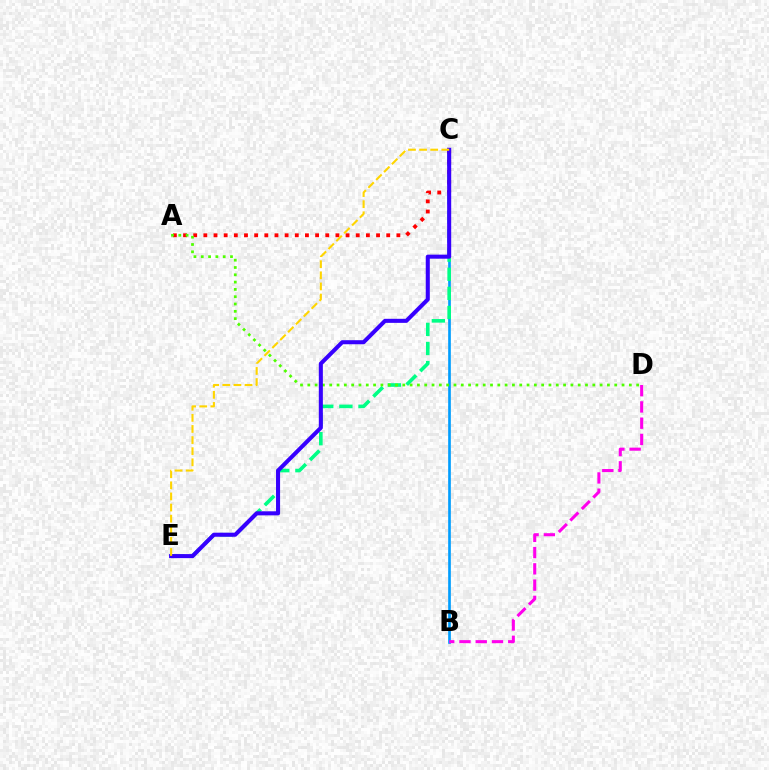{('B', 'C'): [{'color': '#009eff', 'line_style': 'solid', 'thickness': 1.92}], ('B', 'D'): [{'color': '#ff00ed', 'line_style': 'dashed', 'thickness': 2.21}], ('C', 'E'): [{'color': '#00ff86', 'line_style': 'dashed', 'thickness': 2.6}, {'color': '#3700ff', 'line_style': 'solid', 'thickness': 2.92}, {'color': '#ffd500', 'line_style': 'dashed', 'thickness': 1.51}], ('A', 'C'): [{'color': '#ff0000', 'line_style': 'dotted', 'thickness': 2.76}], ('A', 'D'): [{'color': '#4fff00', 'line_style': 'dotted', 'thickness': 1.99}]}